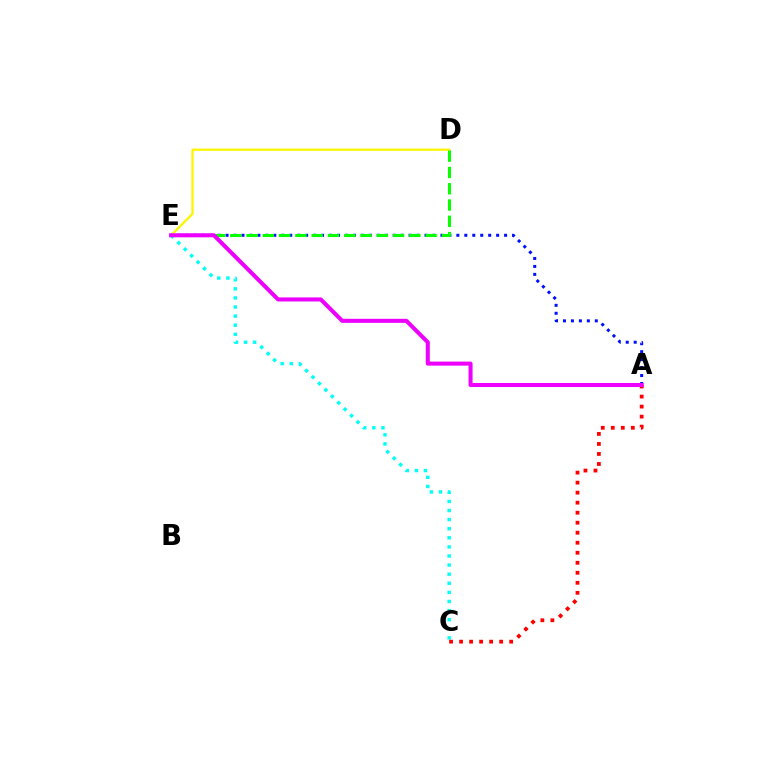{('D', 'E'): [{'color': '#fcf500', 'line_style': 'solid', 'thickness': 1.65}, {'color': '#08ff00', 'line_style': 'dashed', 'thickness': 2.21}], ('C', 'E'): [{'color': '#00fff6', 'line_style': 'dotted', 'thickness': 2.47}], ('A', 'C'): [{'color': '#ff0000', 'line_style': 'dotted', 'thickness': 2.72}], ('A', 'E'): [{'color': '#0010ff', 'line_style': 'dotted', 'thickness': 2.16}, {'color': '#ee00ff', 'line_style': 'solid', 'thickness': 2.91}]}